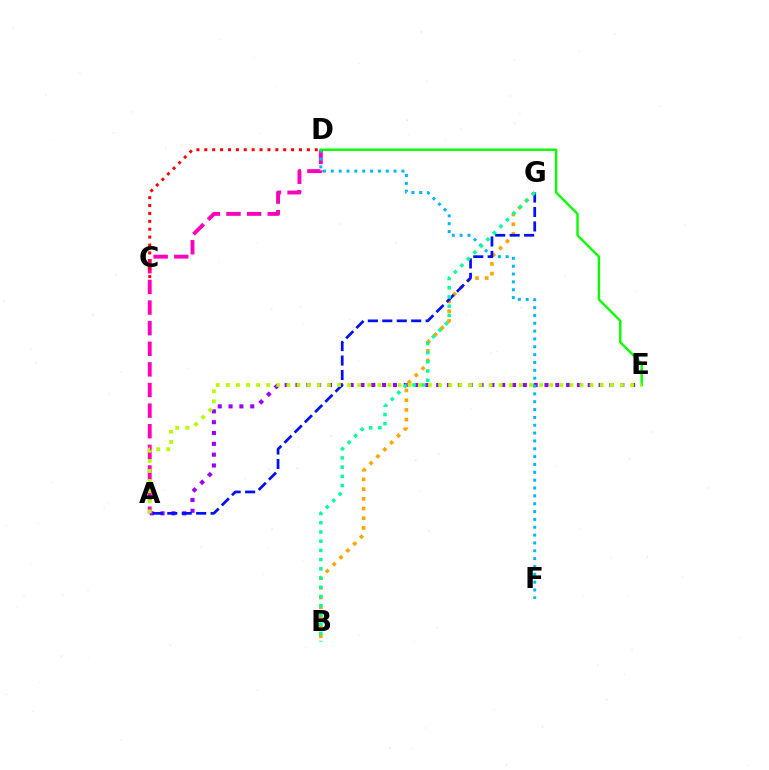{('A', 'E'): [{'color': '#9b00ff', 'line_style': 'dotted', 'thickness': 2.94}, {'color': '#b3ff00', 'line_style': 'dotted', 'thickness': 2.75}], ('A', 'D'): [{'color': '#ff00bd', 'line_style': 'dashed', 'thickness': 2.8}], ('B', 'G'): [{'color': '#ffa500', 'line_style': 'dotted', 'thickness': 2.63}, {'color': '#00ff9d', 'line_style': 'dotted', 'thickness': 2.5}], ('D', 'F'): [{'color': '#00b5ff', 'line_style': 'dotted', 'thickness': 2.13}], ('A', 'G'): [{'color': '#0010ff', 'line_style': 'dashed', 'thickness': 1.96}], ('D', 'E'): [{'color': '#08ff00', 'line_style': 'solid', 'thickness': 1.73}], ('C', 'D'): [{'color': '#ff0000', 'line_style': 'dotted', 'thickness': 2.14}]}